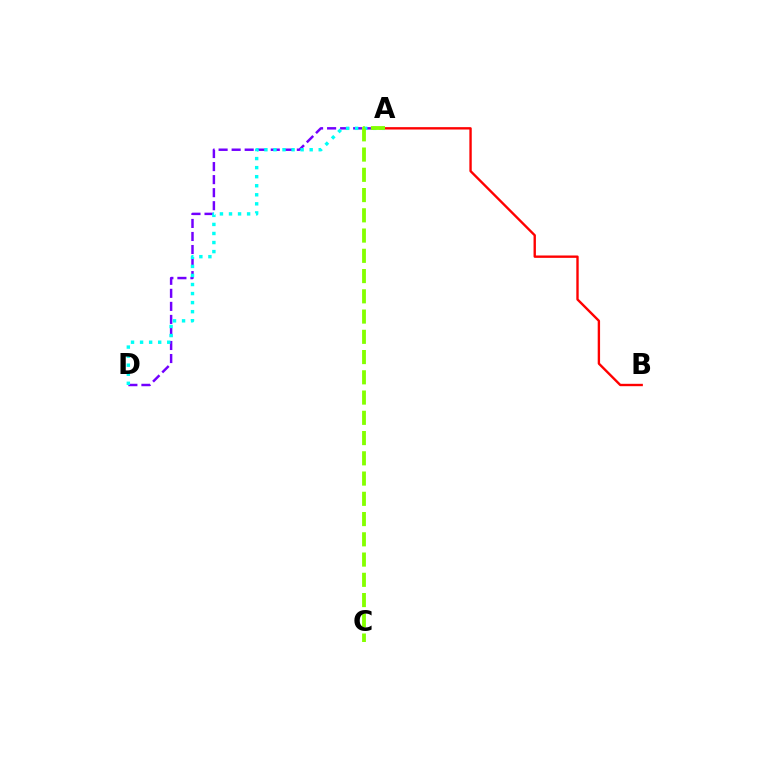{('A', 'D'): [{'color': '#7200ff', 'line_style': 'dashed', 'thickness': 1.77}, {'color': '#00fff6', 'line_style': 'dotted', 'thickness': 2.46}], ('A', 'B'): [{'color': '#ff0000', 'line_style': 'solid', 'thickness': 1.71}], ('A', 'C'): [{'color': '#84ff00', 'line_style': 'dashed', 'thickness': 2.75}]}